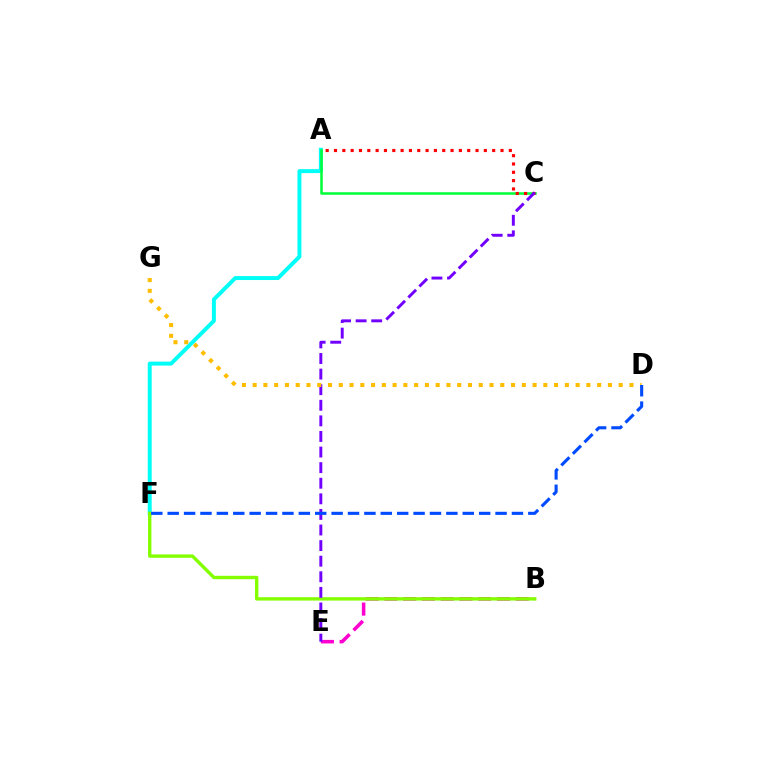{('B', 'E'): [{'color': '#ff00cf', 'line_style': 'dashed', 'thickness': 2.55}], ('A', 'F'): [{'color': '#00fff6', 'line_style': 'solid', 'thickness': 2.84}], ('A', 'C'): [{'color': '#00ff39', 'line_style': 'solid', 'thickness': 1.82}, {'color': '#ff0000', 'line_style': 'dotted', 'thickness': 2.26}], ('B', 'F'): [{'color': '#84ff00', 'line_style': 'solid', 'thickness': 2.43}], ('C', 'E'): [{'color': '#7200ff', 'line_style': 'dashed', 'thickness': 2.12}], ('D', 'G'): [{'color': '#ffbd00', 'line_style': 'dotted', 'thickness': 2.93}], ('D', 'F'): [{'color': '#004bff', 'line_style': 'dashed', 'thickness': 2.23}]}